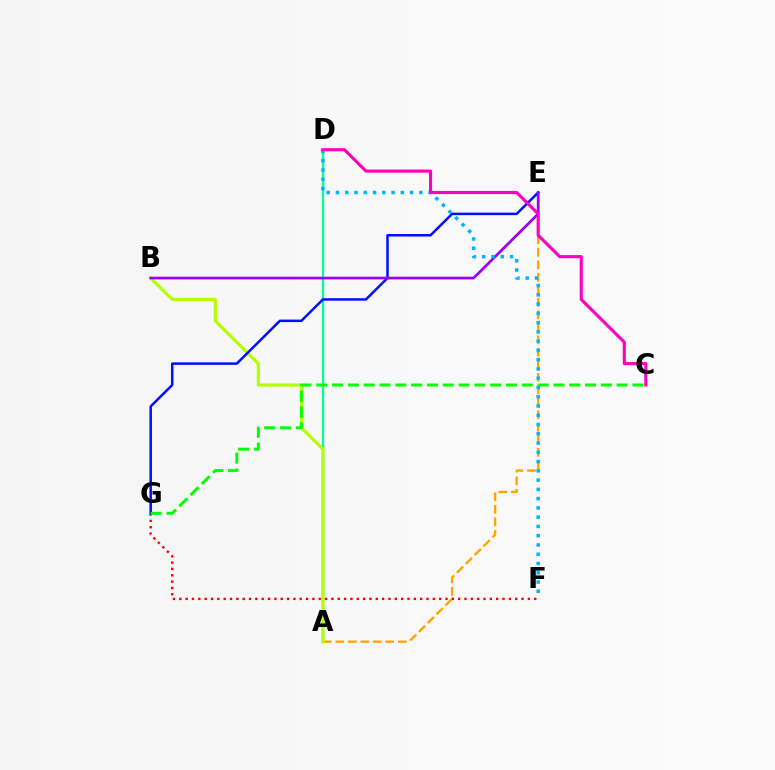{('A', 'D'): [{'color': '#00ff9d', 'line_style': 'solid', 'thickness': 1.66}], ('A', 'E'): [{'color': '#ffa500', 'line_style': 'dashed', 'thickness': 1.7}], ('A', 'B'): [{'color': '#b3ff00', 'line_style': 'solid', 'thickness': 2.28}], ('F', 'G'): [{'color': '#ff0000', 'line_style': 'dotted', 'thickness': 1.72}], ('E', 'G'): [{'color': '#0010ff', 'line_style': 'solid', 'thickness': 1.81}], ('B', 'E'): [{'color': '#9b00ff', 'line_style': 'solid', 'thickness': 1.95}], ('D', 'F'): [{'color': '#00b5ff', 'line_style': 'dotted', 'thickness': 2.52}], ('C', 'D'): [{'color': '#ff00bd', 'line_style': 'solid', 'thickness': 2.25}], ('C', 'G'): [{'color': '#08ff00', 'line_style': 'dashed', 'thickness': 2.15}]}